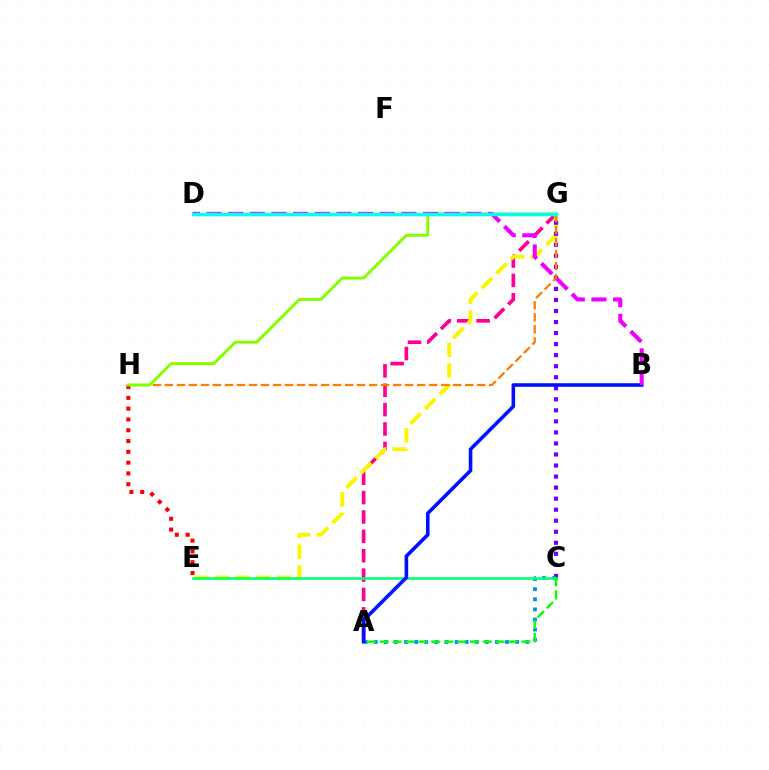{('A', 'G'): [{'color': '#ff0094', 'line_style': 'dashed', 'thickness': 2.63}], ('E', 'G'): [{'color': '#fcf500', 'line_style': 'dashed', 'thickness': 2.8}], ('C', 'G'): [{'color': '#7200ff', 'line_style': 'dotted', 'thickness': 3.0}], ('A', 'C'): [{'color': '#008cff', 'line_style': 'dotted', 'thickness': 2.74}, {'color': '#08ff00', 'line_style': 'dashed', 'thickness': 1.75}], ('C', 'E'): [{'color': '#00ff74', 'line_style': 'solid', 'thickness': 1.88}], ('G', 'H'): [{'color': '#ff7c00', 'line_style': 'dashed', 'thickness': 1.63}, {'color': '#84ff00', 'line_style': 'solid', 'thickness': 2.12}], ('A', 'B'): [{'color': '#0010ff', 'line_style': 'solid', 'thickness': 2.57}], ('E', 'H'): [{'color': '#ff0000', 'line_style': 'dotted', 'thickness': 2.93}], ('B', 'D'): [{'color': '#ee00ff', 'line_style': 'dashed', 'thickness': 2.94}], ('D', 'G'): [{'color': '#00fff6', 'line_style': 'solid', 'thickness': 2.49}]}